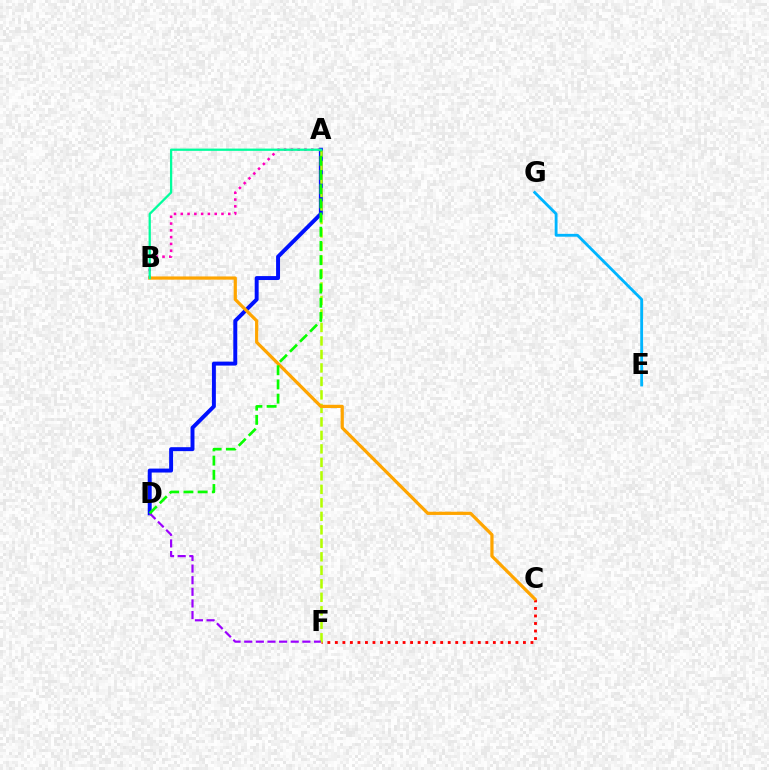{('E', 'G'): [{'color': '#00b5ff', 'line_style': 'solid', 'thickness': 2.05}], ('A', 'D'): [{'color': '#0010ff', 'line_style': 'solid', 'thickness': 2.84}, {'color': '#08ff00', 'line_style': 'dashed', 'thickness': 1.93}], ('C', 'F'): [{'color': '#ff0000', 'line_style': 'dotted', 'thickness': 2.04}], ('A', 'B'): [{'color': '#ff00bd', 'line_style': 'dotted', 'thickness': 1.84}, {'color': '#00ff9d', 'line_style': 'solid', 'thickness': 1.63}], ('A', 'F'): [{'color': '#b3ff00', 'line_style': 'dashed', 'thickness': 1.83}], ('B', 'C'): [{'color': '#ffa500', 'line_style': 'solid', 'thickness': 2.32}], ('D', 'F'): [{'color': '#9b00ff', 'line_style': 'dashed', 'thickness': 1.58}]}